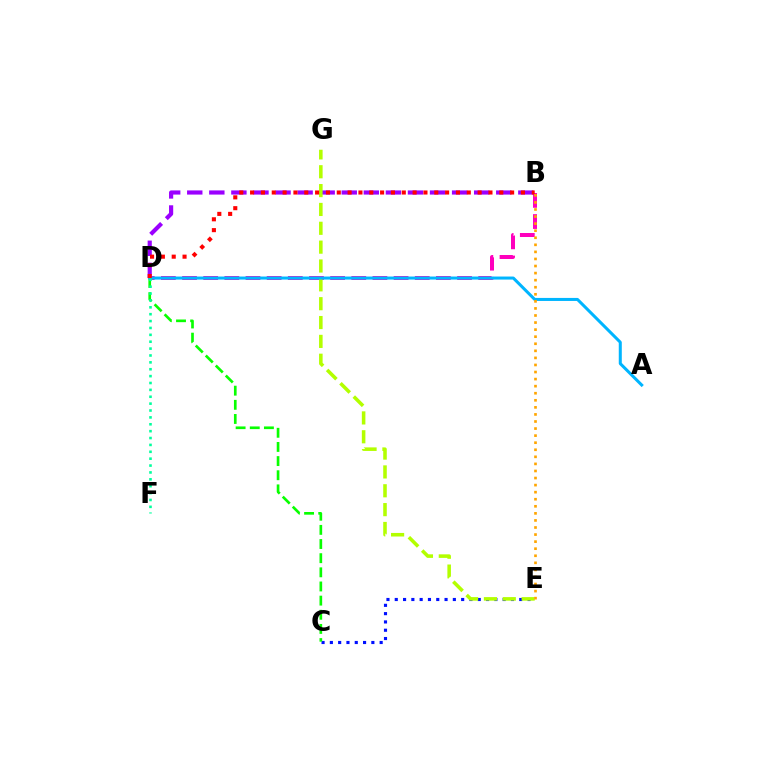{('C', 'E'): [{'color': '#0010ff', 'line_style': 'dotted', 'thickness': 2.26}], ('B', 'D'): [{'color': '#ff00bd', 'line_style': 'dashed', 'thickness': 2.87}, {'color': '#9b00ff', 'line_style': 'dashed', 'thickness': 3.0}, {'color': '#ff0000', 'line_style': 'dotted', 'thickness': 2.94}], ('E', 'G'): [{'color': '#b3ff00', 'line_style': 'dashed', 'thickness': 2.56}], ('C', 'D'): [{'color': '#08ff00', 'line_style': 'dashed', 'thickness': 1.92}], ('A', 'D'): [{'color': '#00b5ff', 'line_style': 'solid', 'thickness': 2.18}], ('D', 'F'): [{'color': '#00ff9d', 'line_style': 'dotted', 'thickness': 1.87}], ('B', 'E'): [{'color': '#ffa500', 'line_style': 'dotted', 'thickness': 1.92}]}